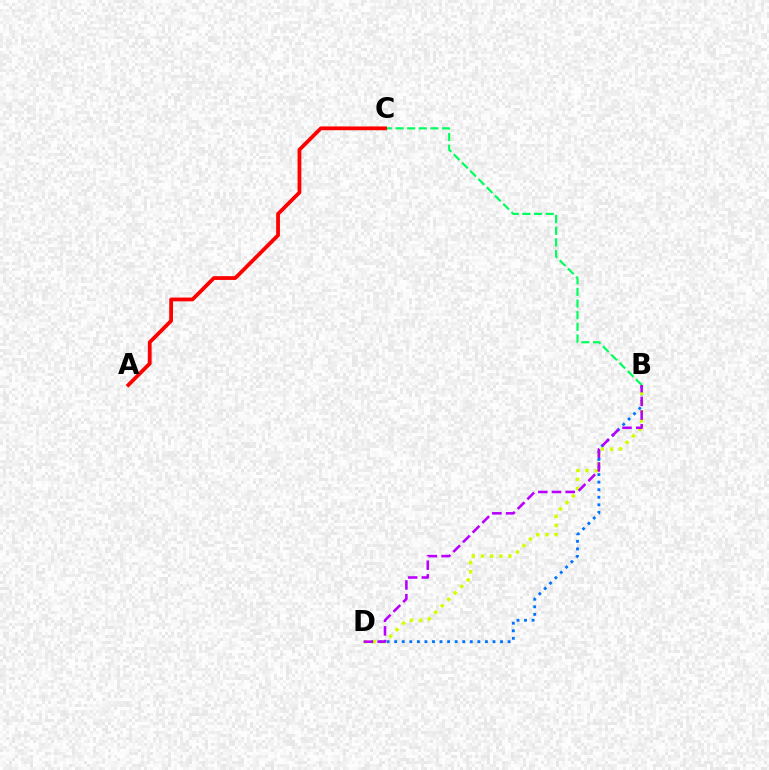{('B', 'D'): [{'color': '#0074ff', 'line_style': 'dotted', 'thickness': 2.05}, {'color': '#d1ff00', 'line_style': 'dotted', 'thickness': 2.49}, {'color': '#b900ff', 'line_style': 'dashed', 'thickness': 1.86}], ('B', 'C'): [{'color': '#00ff5c', 'line_style': 'dashed', 'thickness': 1.58}], ('A', 'C'): [{'color': '#ff0000', 'line_style': 'solid', 'thickness': 2.72}]}